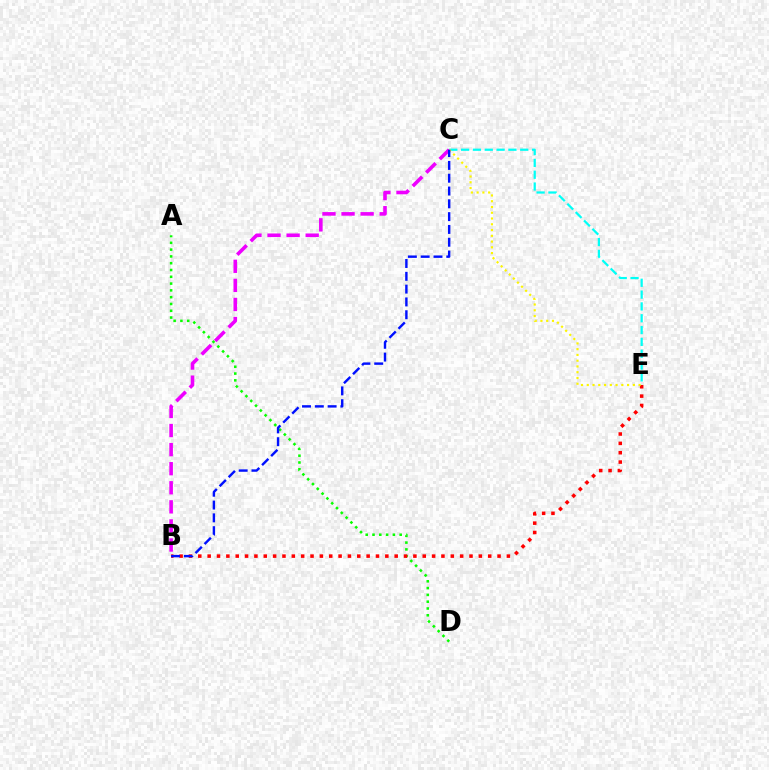{('A', 'D'): [{'color': '#08ff00', 'line_style': 'dotted', 'thickness': 1.85}], ('C', 'E'): [{'color': '#00fff6', 'line_style': 'dashed', 'thickness': 1.61}, {'color': '#fcf500', 'line_style': 'dotted', 'thickness': 1.57}], ('B', 'C'): [{'color': '#ee00ff', 'line_style': 'dashed', 'thickness': 2.59}, {'color': '#0010ff', 'line_style': 'dashed', 'thickness': 1.74}], ('B', 'E'): [{'color': '#ff0000', 'line_style': 'dotted', 'thickness': 2.54}]}